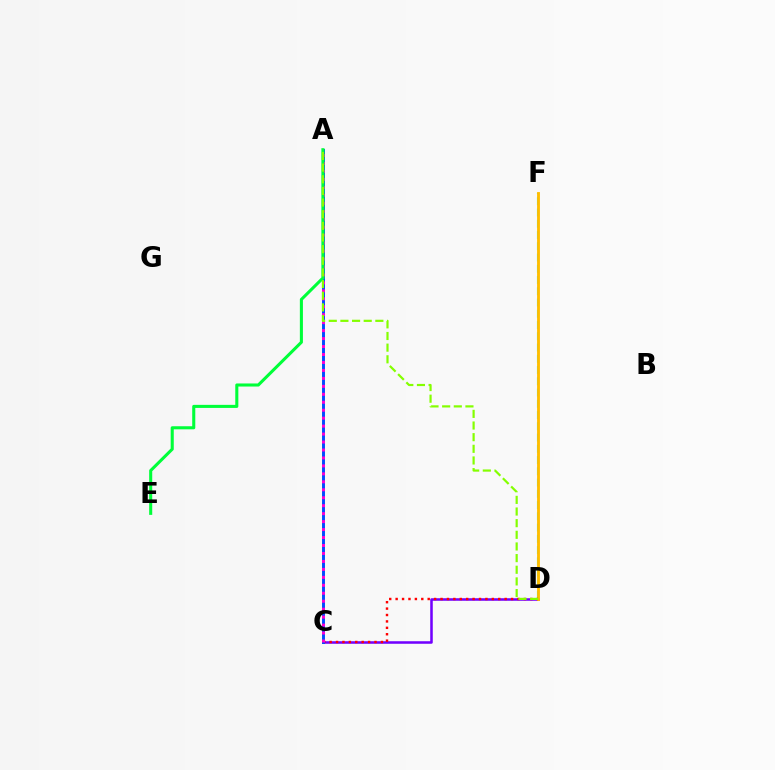{('C', 'D'): [{'color': '#7200ff', 'line_style': 'solid', 'thickness': 1.83}, {'color': '#ff0000', 'line_style': 'dotted', 'thickness': 1.74}], ('D', 'F'): [{'color': '#00fff6', 'line_style': 'dashed', 'thickness': 1.53}, {'color': '#ffbd00', 'line_style': 'solid', 'thickness': 2.05}], ('A', 'C'): [{'color': '#004bff', 'line_style': 'solid', 'thickness': 2.11}, {'color': '#ff00cf', 'line_style': 'dotted', 'thickness': 2.16}], ('A', 'E'): [{'color': '#00ff39', 'line_style': 'solid', 'thickness': 2.21}], ('A', 'D'): [{'color': '#84ff00', 'line_style': 'dashed', 'thickness': 1.58}]}